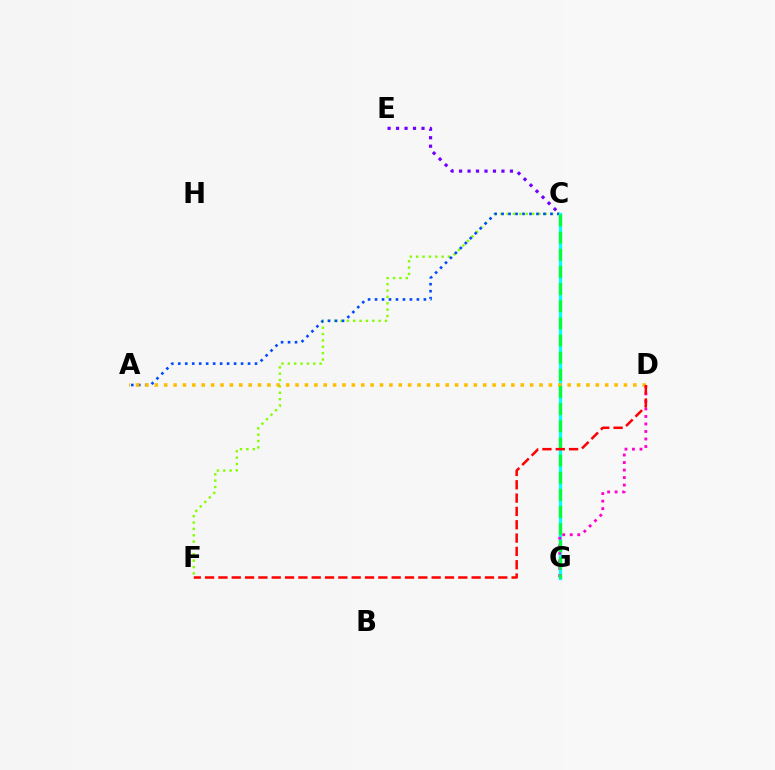{('C', 'F'): [{'color': '#84ff00', 'line_style': 'dotted', 'thickness': 1.73}], ('A', 'C'): [{'color': '#004bff', 'line_style': 'dotted', 'thickness': 1.9}], ('C', 'G'): [{'color': '#00fff6', 'line_style': 'solid', 'thickness': 2.35}, {'color': '#00ff39', 'line_style': 'dashed', 'thickness': 2.33}], ('D', 'G'): [{'color': '#ff00cf', 'line_style': 'dotted', 'thickness': 2.04}], ('A', 'D'): [{'color': '#ffbd00', 'line_style': 'dotted', 'thickness': 2.55}], ('C', 'E'): [{'color': '#7200ff', 'line_style': 'dotted', 'thickness': 2.3}], ('D', 'F'): [{'color': '#ff0000', 'line_style': 'dashed', 'thickness': 1.81}]}